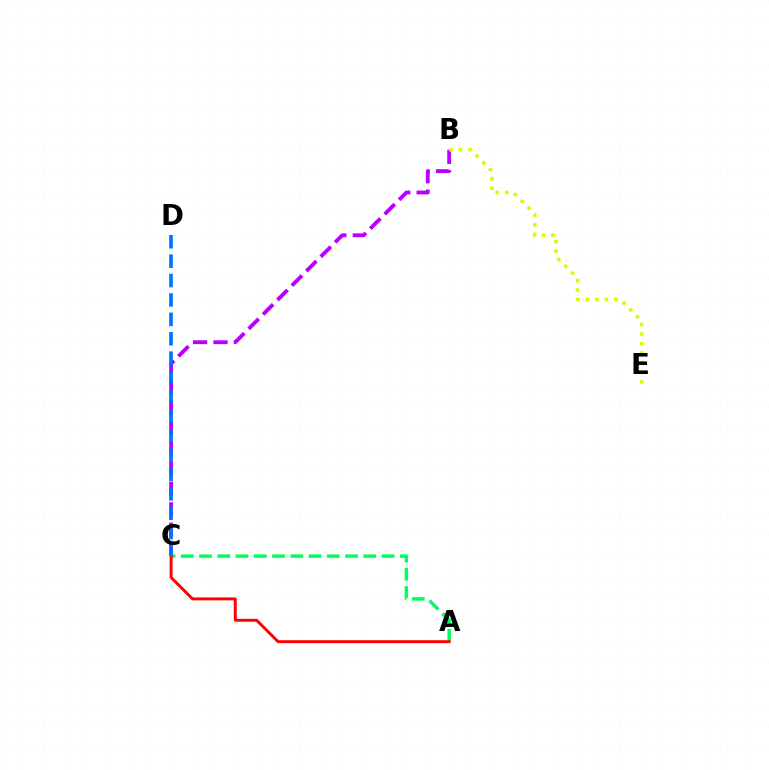{('B', 'C'): [{'color': '#b900ff', 'line_style': 'dashed', 'thickness': 2.77}], ('B', 'E'): [{'color': '#d1ff00', 'line_style': 'dotted', 'thickness': 2.6}], ('A', 'C'): [{'color': '#00ff5c', 'line_style': 'dashed', 'thickness': 2.48}, {'color': '#ff0000', 'line_style': 'solid', 'thickness': 2.1}], ('C', 'D'): [{'color': '#0074ff', 'line_style': 'dashed', 'thickness': 2.63}]}